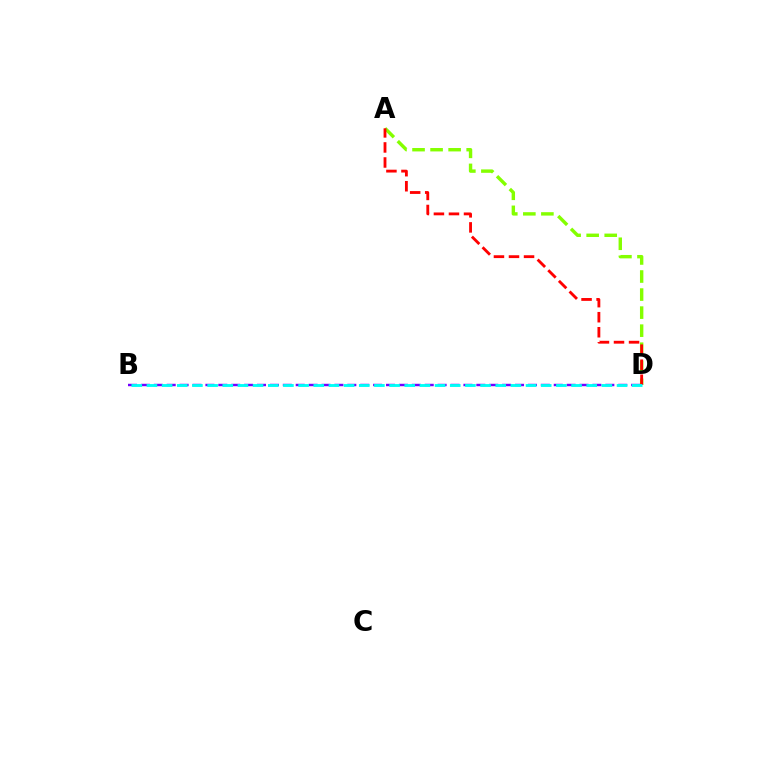{('A', 'D'): [{'color': '#84ff00', 'line_style': 'dashed', 'thickness': 2.45}, {'color': '#ff0000', 'line_style': 'dashed', 'thickness': 2.04}], ('B', 'D'): [{'color': '#7200ff', 'line_style': 'dashed', 'thickness': 1.75}, {'color': '#00fff6', 'line_style': 'dashed', 'thickness': 2.06}]}